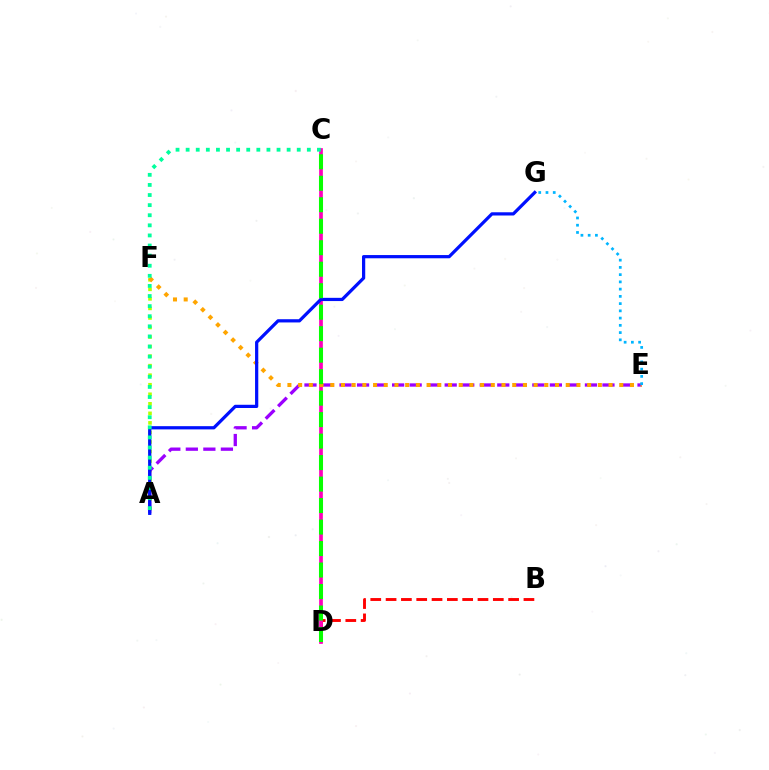{('B', 'D'): [{'color': '#ff0000', 'line_style': 'dashed', 'thickness': 2.08}], ('A', 'F'): [{'color': '#b3ff00', 'line_style': 'dotted', 'thickness': 2.59}], ('C', 'D'): [{'color': '#ff00bd', 'line_style': 'solid', 'thickness': 2.67}, {'color': '#08ff00', 'line_style': 'dashed', 'thickness': 2.92}], ('A', 'E'): [{'color': '#9b00ff', 'line_style': 'dashed', 'thickness': 2.38}], ('E', 'F'): [{'color': '#ffa500', 'line_style': 'dotted', 'thickness': 2.91}], ('A', 'G'): [{'color': '#0010ff', 'line_style': 'solid', 'thickness': 2.32}], ('E', 'G'): [{'color': '#00b5ff', 'line_style': 'dotted', 'thickness': 1.97}], ('A', 'C'): [{'color': '#00ff9d', 'line_style': 'dotted', 'thickness': 2.74}]}